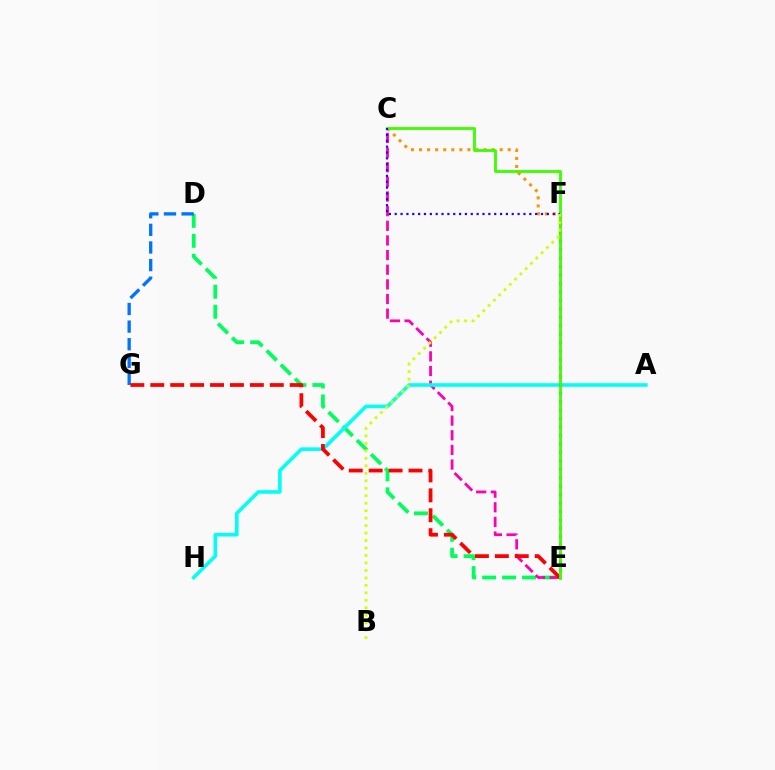{('D', 'E'): [{'color': '#00ff5c', 'line_style': 'dashed', 'thickness': 2.71}], ('C', 'E'): [{'color': '#ff00ac', 'line_style': 'dashed', 'thickness': 1.99}, {'color': '#3dff00', 'line_style': 'solid', 'thickness': 2.05}], ('D', 'G'): [{'color': '#0074ff', 'line_style': 'dashed', 'thickness': 2.39}], ('A', 'H'): [{'color': '#00fff6', 'line_style': 'solid', 'thickness': 2.59}], ('C', 'F'): [{'color': '#ff9400', 'line_style': 'dotted', 'thickness': 2.19}, {'color': '#2500ff', 'line_style': 'dotted', 'thickness': 1.59}], ('E', 'G'): [{'color': '#ff0000', 'line_style': 'dashed', 'thickness': 2.71}], ('E', 'F'): [{'color': '#b900ff', 'line_style': 'dotted', 'thickness': 2.29}], ('B', 'F'): [{'color': '#d1ff00', 'line_style': 'dotted', 'thickness': 2.03}]}